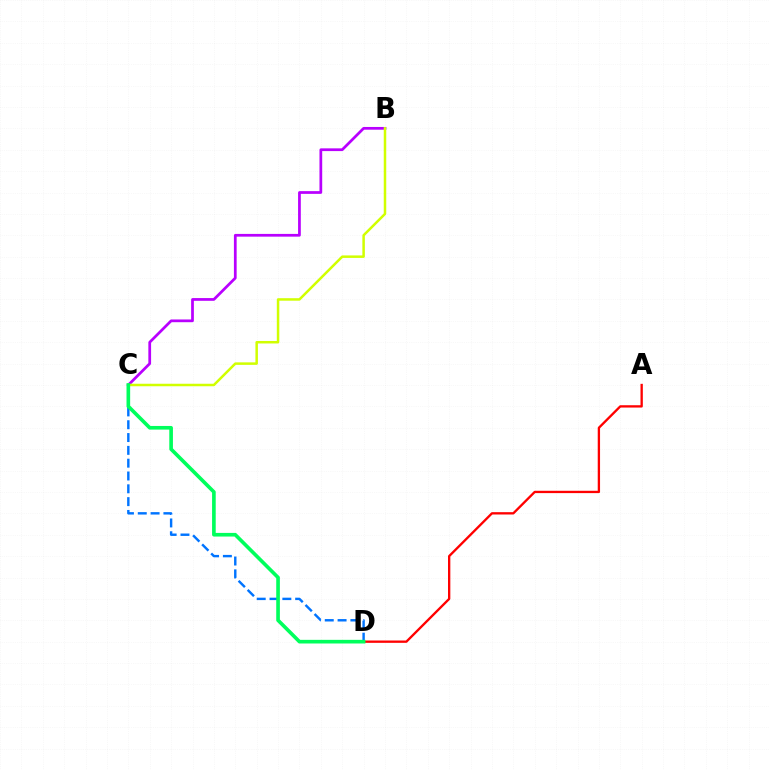{('B', 'C'): [{'color': '#b900ff', 'line_style': 'solid', 'thickness': 1.97}, {'color': '#d1ff00', 'line_style': 'solid', 'thickness': 1.8}], ('A', 'D'): [{'color': '#ff0000', 'line_style': 'solid', 'thickness': 1.68}], ('C', 'D'): [{'color': '#0074ff', 'line_style': 'dashed', 'thickness': 1.74}, {'color': '#00ff5c', 'line_style': 'solid', 'thickness': 2.62}]}